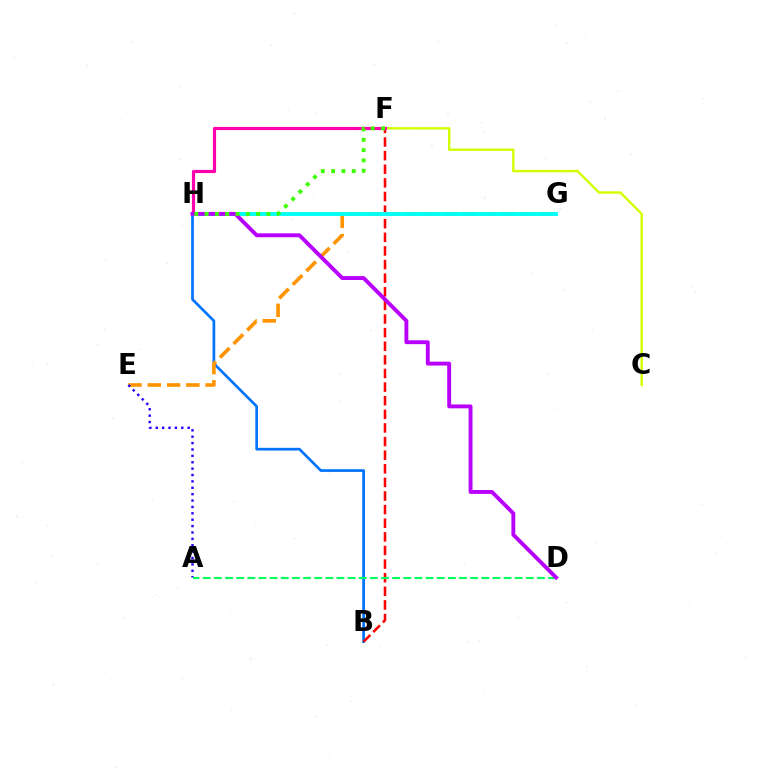{('B', 'H'): [{'color': '#0074ff', 'line_style': 'solid', 'thickness': 1.95}], ('B', 'F'): [{'color': '#ff0000', 'line_style': 'dashed', 'thickness': 1.85}], ('E', 'G'): [{'color': '#ff9400', 'line_style': 'dashed', 'thickness': 2.62}], ('A', 'E'): [{'color': '#2500ff', 'line_style': 'dotted', 'thickness': 1.73}], ('A', 'D'): [{'color': '#00ff5c', 'line_style': 'dashed', 'thickness': 1.51}], ('C', 'F'): [{'color': '#d1ff00', 'line_style': 'solid', 'thickness': 1.71}], ('F', 'H'): [{'color': '#ff00ac', 'line_style': 'solid', 'thickness': 2.27}, {'color': '#3dff00', 'line_style': 'dotted', 'thickness': 2.8}], ('G', 'H'): [{'color': '#00fff6', 'line_style': 'solid', 'thickness': 2.77}], ('D', 'H'): [{'color': '#b900ff', 'line_style': 'solid', 'thickness': 2.8}]}